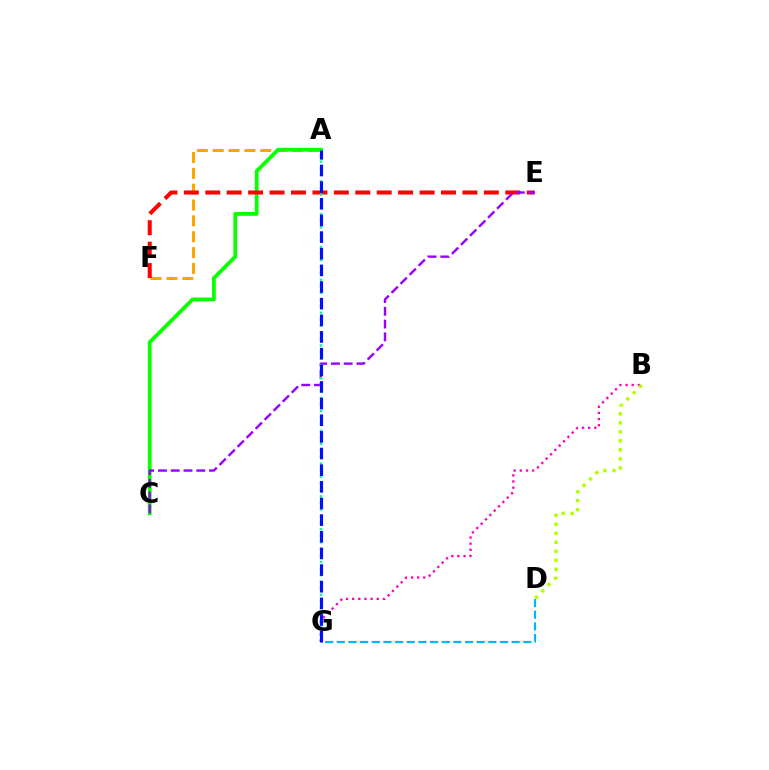{('A', 'F'): [{'color': '#ffa500', 'line_style': 'dashed', 'thickness': 2.15}], ('A', 'C'): [{'color': '#08ff00', 'line_style': 'solid', 'thickness': 2.72}], ('D', 'G'): [{'color': '#00b5ff', 'line_style': 'dashed', 'thickness': 1.58}], ('E', 'F'): [{'color': '#ff0000', 'line_style': 'dashed', 'thickness': 2.91}], ('C', 'E'): [{'color': '#9b00ff', 'line_style': 'dashed', 'thickness': 1.73}], ('A', 'G'): [{'color': '#00ff9d', 'line_style': 'dotted', 'thickness': 1.78}, {'color': '#0010ff', 'line_style': 'dashed', 'thickness': 2.26}], ('B', 'G'): [{'color': '#ff00bd', 'line_style': 'dotted', 'thickness': 1.67}], ('B', 'D'): [{'color': '#b3ff00', 'line_style': 'dotted', 'thickness': 2.45}]}